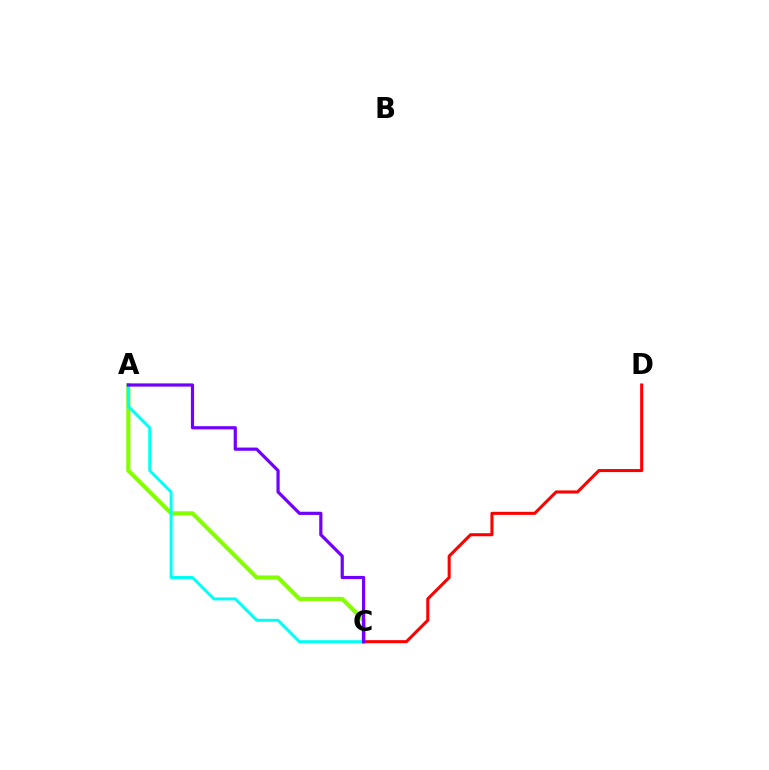{('A', 'C'): [{'color': '#84ff00', 'line_style': 'solid', 'thickness': 2.97}, {'color': '#00fff6', 'line_style': 'solid', 'thickness': 2.13}, {'color': '#7200ff', 'line_style': 'solid', 'thickness': 2.3}], ('C', 'D'): [{'color': '#ff0000', 'line_style': 'solid', 'thickness': 2.19}]}